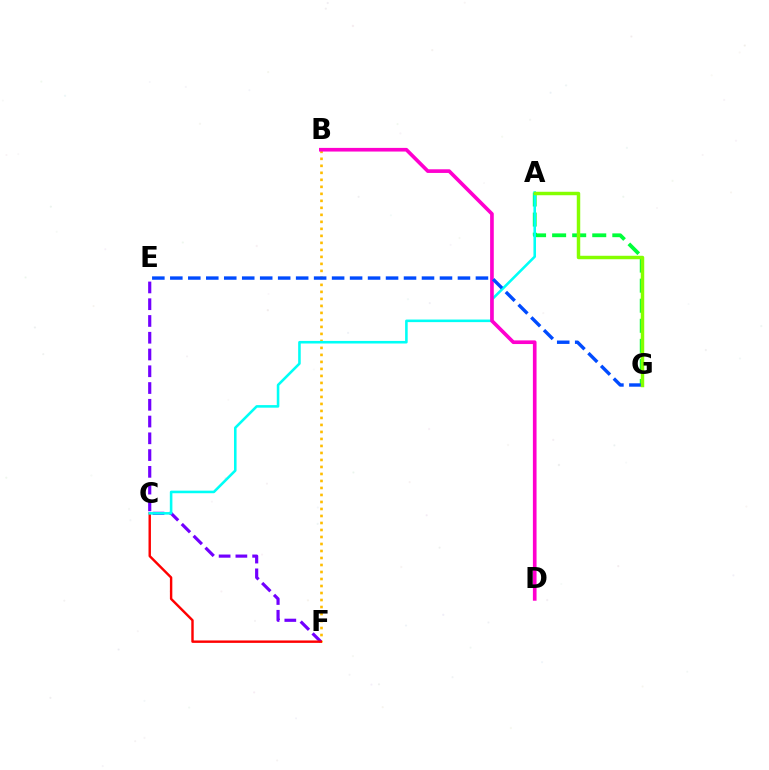{('B', 'F'): [{'color': '#ffbd00', 'line_style': 'dotted', 'thickness': 1.9}], ('A', 'G'): [{'color': '#00ff39', 'line_style': 'dashed', 'thickness': 2.73}, {'color': '#84ff00', 'line_style': 'solid', 'thickness': 2.49}], ('E', 'F'): [{'color': '#7200ff', 'line_style': 'dashed', 'thickness': 2.28}], ('C', 'F'): [{'color': '#ff0000', 'line_style': 'solid', 'thickness': 1.74}], ('A', 'C'): [{'color': '#00fff6', 'line_style': 'solid', 'thickness': 1.85}], ('B', 'D'): [{'color': '#ff00cf', 'line_style': 'solid', 'thickness': 2.63}], ('E', 'G'): [{'color': '#004bff', 'line_style': 'dashed', 'thickness': 2.44}]}